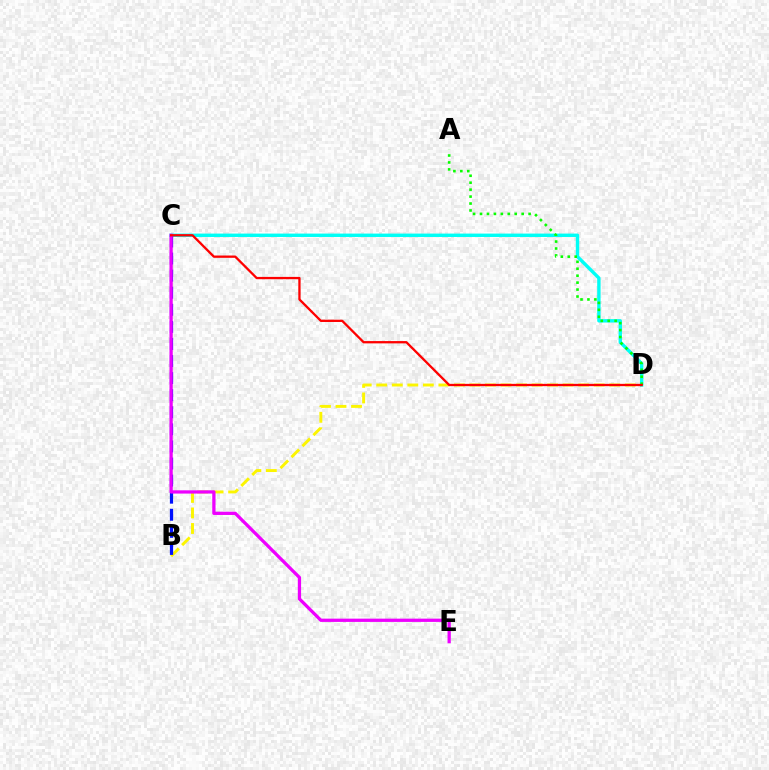{('B', 'D'): [{'color': '#fcf500', 'line_style': 'dashed', 'thickness': 2.11}], ('C', 'D'): [{'color': '#00fff6', 'line_style': 'solid', 'thickness': 2.44}, {'color': '#ff0000', 'line_style': 'solid', 'thickness': 1.65}], ('A', 'D'): [{'color': '#08ff00', 'line_style': 'dotted', 'thickness': 1.89}], ('B', 'C'): [{'color': '#0010ff', 'line_style': 'dashed', 'thickness': 2.32}], ('C', 'E'): [{'color': '#ee00ff', 'line_style': 'solid', 'thickness': 2.35}]}